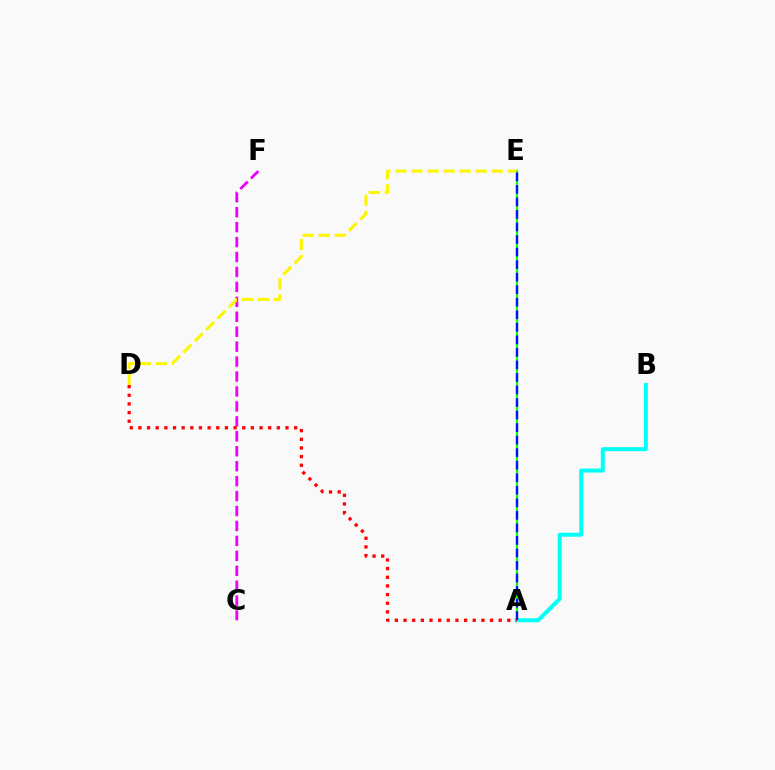{('C', 'F'): [{'color': '#ee00ff', 'line_style': 'dashed', 'thickness': 2.03}], ('A', 'E'): [{'color': '#08ff00', 'line_style': 'solid', 'thickness': 1.57}, {'color': '#0010ff', 'line_style': 'dashed', 'thickness': 1.7}], ('D', 'E'): [{'color': '#fcf500', 'line_style': 'dashed', 'thickness': 2.18}], ('A', 'B'): [{'color': '#00fff6', 'line_style': 'solid', 'thickness': 2.89}], ('A', 'D'): [{'color': '#ff0000', 'line_style': 'dotted', 'thickness': 2.35}]}